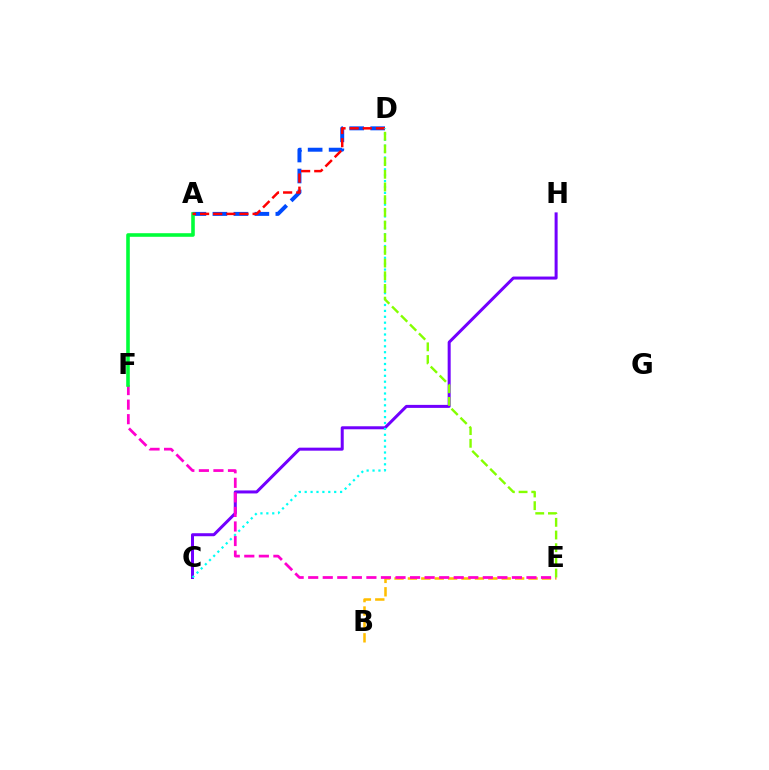{('A', 'D'): [{'color': '#004bff', 'line_style': 'dashed', 'thickness': 2.85}, {'color': '#ff0000', 'line_style': 'dashed', 'thickness': 1.78}], ('B', 'E'): [{'color': '#ffbd00', 'line_style': 'dashed', 'thickness': 1.82}], ('C', 'H'): [{'color': '#7200ff', 'line_style': 'solid', 'thickness': 2.17}], ('E', 'F'): [{'color': '#ff00cf', 'line_style': 'dashed', 'thickness': 1.98}], ('A', 'F'): [{'color': '#00ff39', 'line_style': 'solid', 'thickness': 2.58}], ('C', 'D'): [{'color': '#00fff6', 'line_style': 'dotted', 'thickness': 1.6}], ('D', 'E'): [{'color': '#84ff00', 'line_style': 'dashed', 'thickness': 1.72}]}